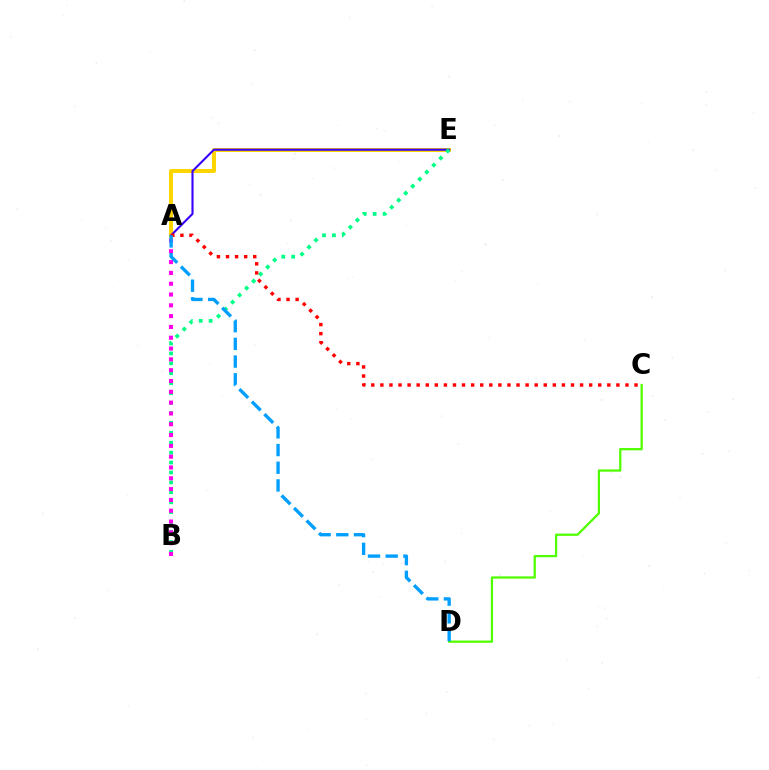{('A', 'E'): [{'color': '#ffd500', 'line_style': 'solid', 'thickness': 2.87}, {'color': '#3700ff', 'line_style': 'solid', 'thickness': 1.51}], ('C', 'D'): [{'color': '#4fff00', 'line_style': 'solid', 'thickness': 1.62}], ('B', 'E'): [{'color': '#00ff86', 'line_style': 'dotted', 'thickness': 2.7}], ('A', 'B'): [{'color': '#ff00ed', 'line_style': 'dotted', 'thickness': 2.94}], ('A', 'C'): [{'color': '#ff0000', 'line_style': 'dotted', 'thickness': 2.47}], ('A', 'D'): [{'color': '#009eff', 'line_style': 'dashed', 'thickness': 2.4}]}